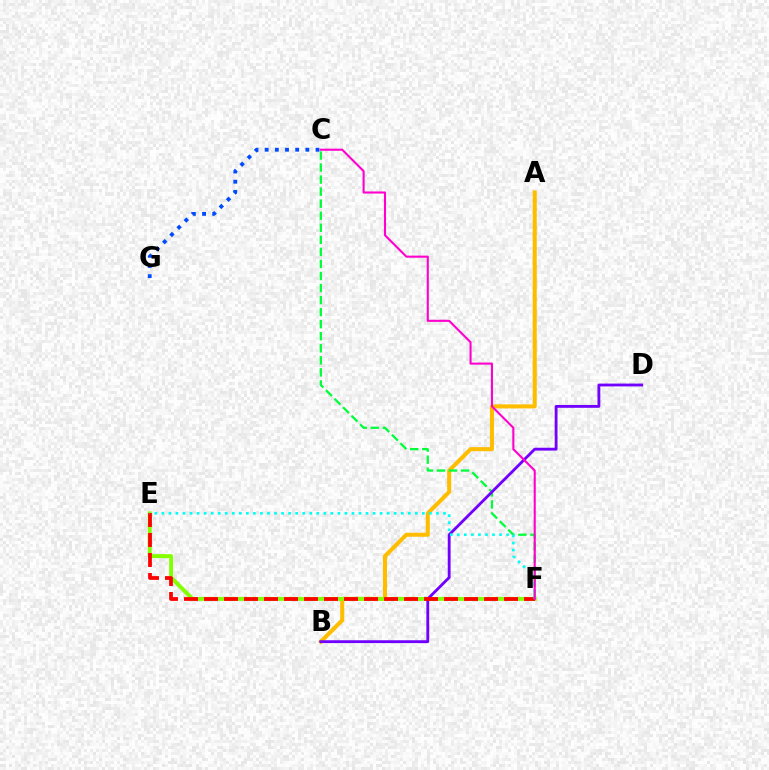{('A', 'B'): [{'color': '#ffbd00', 'line_style': 'solid', 'thickness': 2.92}], ('E', 'F'): [{'color': '#84ff00', 'line_style': 'solid', 'thickness': 2.83}, {'color': '#ff0000', 'line_style': 'dashed', 'thickness': 2.72}, {'color': '#00fff6', 'line_style': 'dotted', 'thickness': 1.91}], ('C', 'F'): [{'color': '#00ff39', 'line_style': 'dashed', 'thickness': 1.64}, {'color': '#ff00cf', 'line_style': 'solid', 'thickness': 1.51}], ('B', 'D'): [{'color': '#7200ff', 'line_style': 'solid', 'thickness': 2.04}], ('C', 'G'): [{'color': '#004bff', 'line_style': 'dotted', 'thickness': 2.76}]}